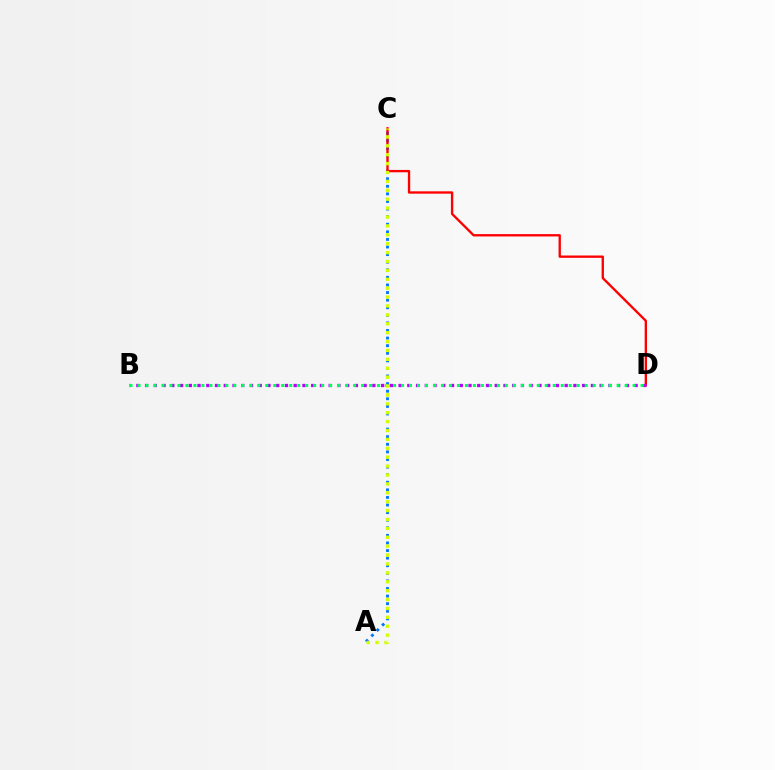{('A', 'C'): [{'color': '#0074ff', 'line_style': 'dotted', 'thickness': 2.06}, {'color': '#d1ff00', 'line_style': 'dotted', 'thickness': 2.42}], ('C', 'D'): [{'color': '#ff0000', 'line_style': 'solid', 'thickness': 1.69}], ('B', 'D'): [{'color': '#b900ff', 'line_style': 'dotted', 'thickness': 2.37}, {'color': '#00ff5c', 'line_style': 'dotted', 'thickness': 2.17}]}